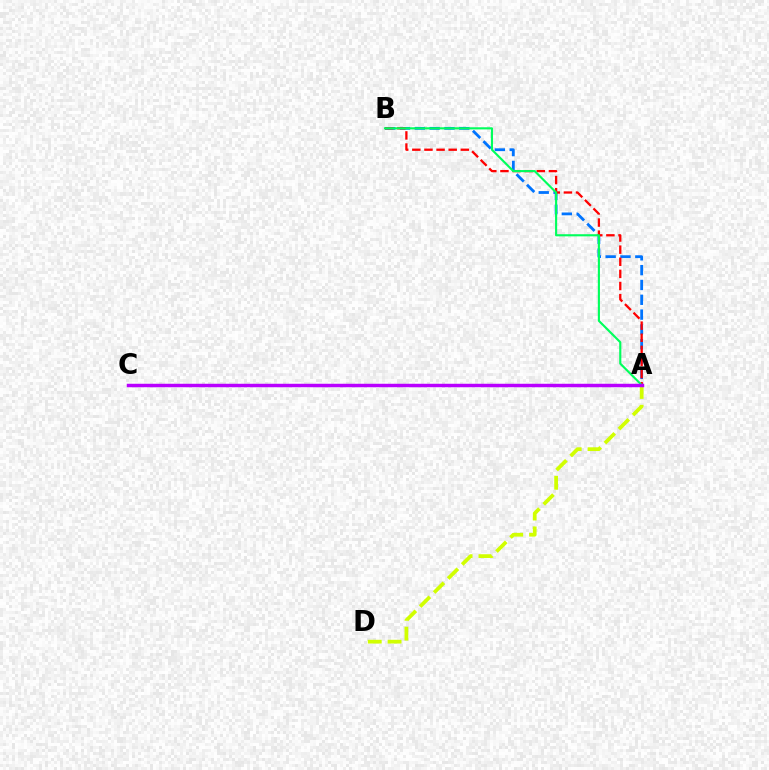{('A', 'B'): [{'color': '#0074ff', 'line_style': 'dashed', 'thickness': 2.01}, {'color': '#ff0000', 'line_style': 'dashed', 'thickness': 1.65}, {'color': '#00ff5c', 'line_style': 'solid', 'thickness': 1.54}], ('A', 'D'): [{'color': '#d1ff00', 'line_style': 'dashed', 'thickness': 2.69}], ('A', 'C'): [{'color': '#b900ff', 'line_style': 'solid', 'thickness': 2.49}]}